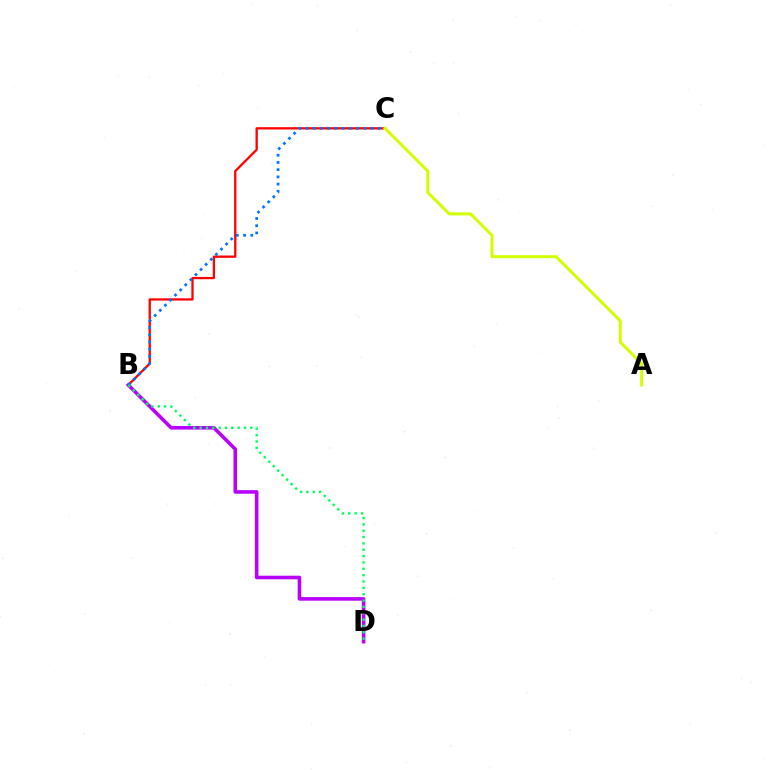{('B', 'C'): [{'color': '#ff0000', 'line_style': 'solid', 'thickness': 1.65}, {'color': '#0074ff', 'line_style': 'dotted', 'thickness': 1.96}], ('B', 'D'): [{'color': '#b900ff', 'line_style': 'solid', 'thickness': 2.58}, {'color': '#00ff5c', 'line_style': 'dotted', 'thickness': 1.72}], ('A', 'C'): [{'color': '#d1ff00', 'line_style': 'solid', 'thickness': 2.15}]}